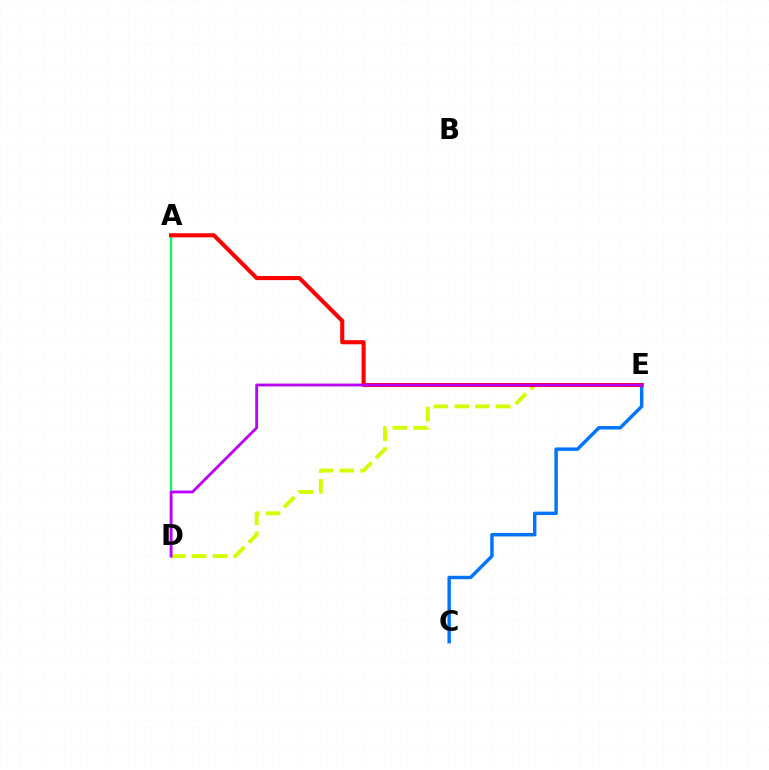{('A', 'D'): [{'color': '#00ff5c', 'line_style': 'solid', 'thickness': 1.58}], ('C', 'E'): [{'color': '#0074ff', 'line_style': 'solid', 'thickness': 2.47}], ('D', 'E'): [{'color': '#d1ff00', 'line_style': 'dashed', 'thickness': 2.83}, {'color': '#b900ff', 'line_style': 'solid', 'thickness': 2.04}], ('A', 'E'): [{'color': '#ff0000', 'line_style': 'solid', 'thickness': 2.94}]}